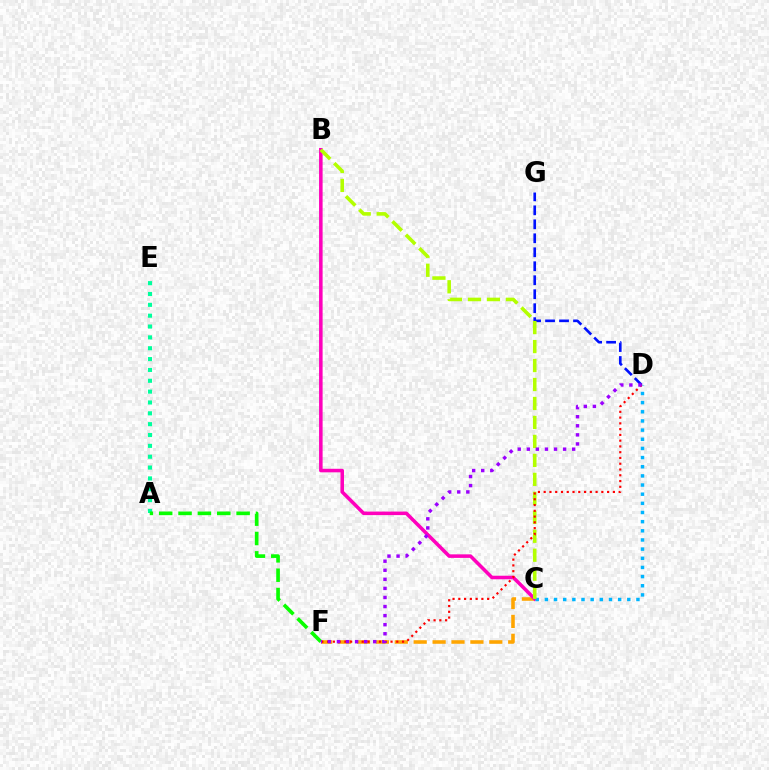{('D', 'G'): [{'color': '#0010ff', 'line_style': 'dashed', 'thickness': 1.9}], ('A', 'E'): [{'color': '#00ff9d', 'line_style': 'dotted', 'thickness': 2.95}], ('C', 'F'): [{'color': '#ffa500', 'line_style': 'dashed', 'thickness': 2.57}], ('B', 'C'): [{'color': '#ff00bd', 'line_style': 'solid', 'thickness': 2.55}, {'color': '#b3ff00', 'line_style': 'dashed', 'thickness': 2.58}], ('C', 'D'): [{'color': '#00b5ff', 'line_style': 'dotted', 'thickness': 2.49}], ('A', 'F'): [{'color': '#08ff00', 'line_style': 'dashed', 'thickness': 2.63}], ('D', 'F'): [{'color': '#ff0000', 'line_style': 'dotted', 'thickness': 1.57}, {'color': '#9b00ff', 'line_style': 'dotted', 'thickness': 2.46}]}